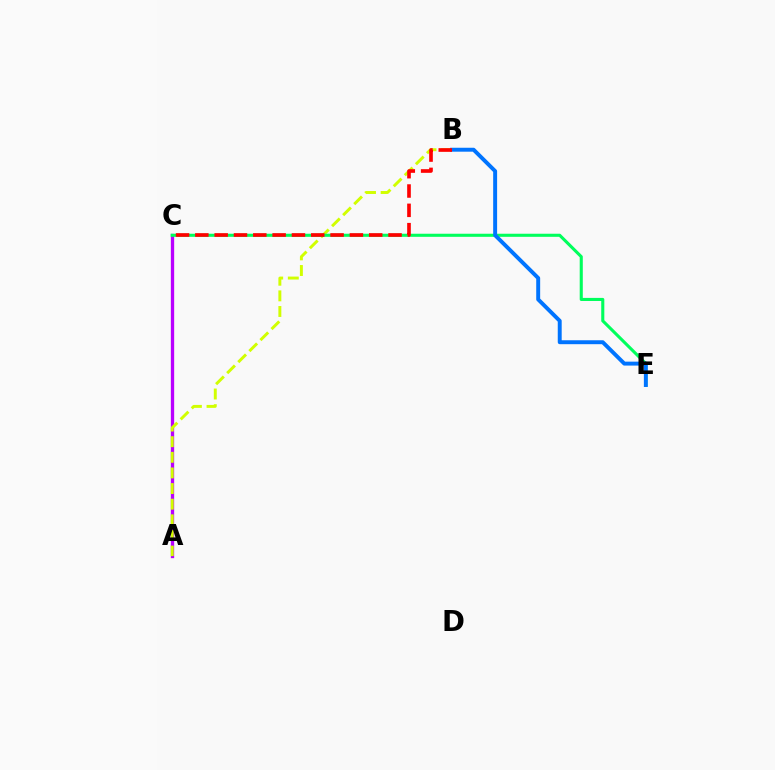{('A', 'C'): [{'color': '#b900ff', 'line_style': 'solid', 'thickness': 2.38}], ('A', 'B'): [{'color': '#d1ff00', 'line_style': 'dashed', 'thickness': 2.12}], ('C', 'E'): [{'color': '#00ff5c', 'line_style': 'solid', 'thickness': 2.22}], ('B', 'E'): [{'color': '#0074ff', 'line_style': 'solid', 'thickness': 2.83}], ('B', 'C'): [{'color': '#ff0000', 'line_style': 'dashed', 'thickness': 2.62}]}